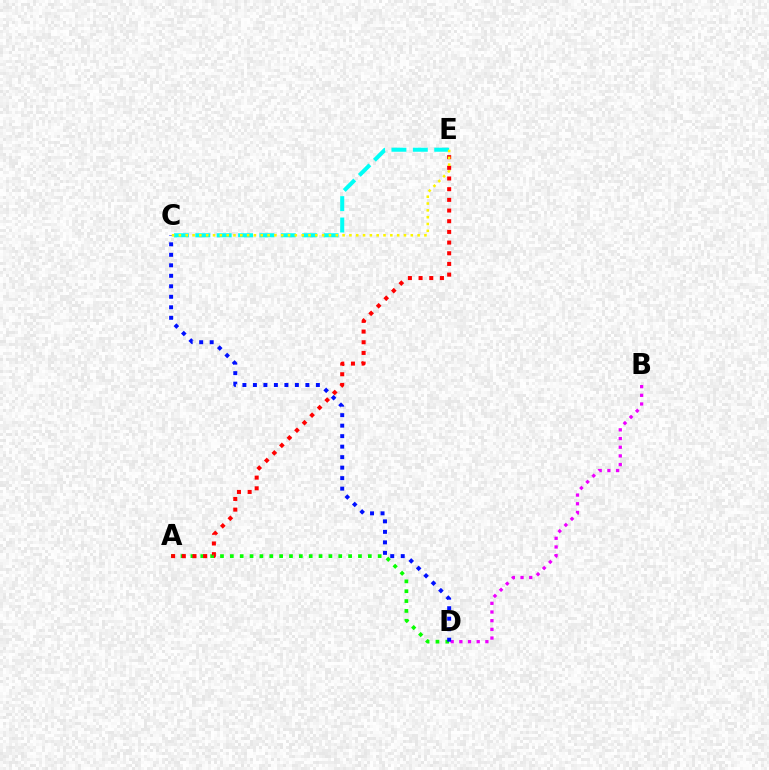{('A', 'D'): [{'color': '#08ff00', 'line_style': 'dotted', 'thickness': 2.68}], ('C', 'E'): [{'color': '#00fff6', 'line_style': 'dashed', 'thickness': 2.91}, {'color': '#fcf500', 'line_style': 'dotted', 'thickness': 1.85}], ('A', 'E'): [{'color': '#ff0000', 'line_style': 'dotted', 'thickness': 2.9}], ('B', 'D'): [{'color': '#ee00ff', 'line_style': 'dotted', 'thickness': 2.36}], ('C', 'D'): [{'color': '#0010ff', 'line_style': 'dotted', 'thickness': 2.85}]}